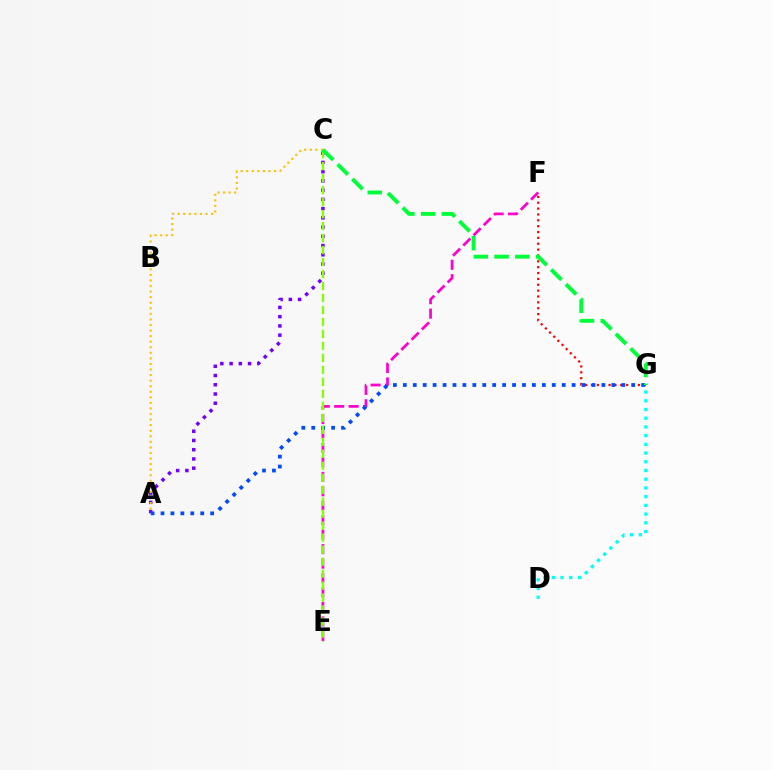{('A', 'C'): [{'color': '#7200ff', 'line_style': 'dotted', 'thickness': 2.51}, {'color': '#ffbd00', 'line_style': 'dotted', 'thickness': 1.51}], ('D', 'G'): [{'color': '#00fff6', 'line_style': 'dotted', 'thickness': 2.37}], ('E', 'F'): [{'color': '#ff00cf', 'line_style': 'dashed', 'thickness': 1.96}], ('F', 'G'): [{'color': '#ff0000', 'line_style': 'dotted', 'thickness': 1.59}], ('A', 'G'): [{'color': '#004bff', 'line_style': 'dotted', 'thickness': 2.7}], ('C', 'E'): [{'color': '#84ff00', 'line_style': 'dashed', 'thickness': 1.63}], ('C', 'G'): [{'color': '#00ff39', 'line_style': 'dashed', 'thickness': 2.82}]}